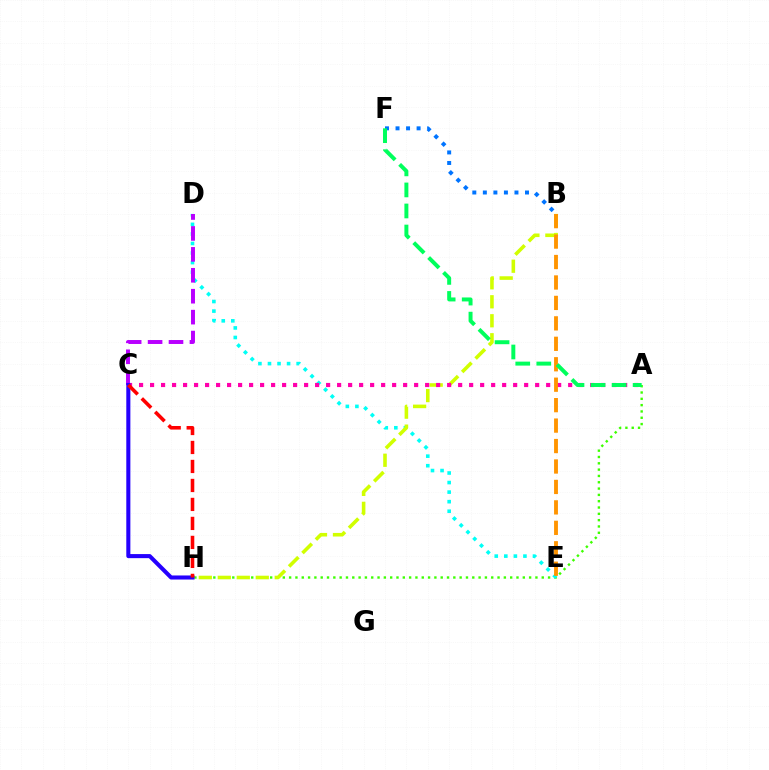{('A', 'H'): [{'color': '#3dff00', 'line_style': 'dotted', 'thickness': 1.72}], ('D', 'E'): [{'color': '#00fff6', 'line_style': 'dotted', 'thickness': 2.6}], ('B', 'H'): [{'color': '#d1ff00', 'line_style': 'dashed', 'thickness': 2.58}], ('B', 'F'): [{'color': '#0074ff', 'line_style': 'dotted', 'thickness': 2.86}], ('A', 'C'): [{'color': '#ff00ac', 'line_style': 'dotted', 'thickness': 2.99}], ('C', 'D'): [{'color': '#b900ff', 'line_style': 'dashed', 'thickness': 2.84}], ('C', 'H'): [{'color': '#2500ff', 'line_style': 'solid', 'thickness': 2.93}, {'color': '#ff0000', 'line_style': 'dashed', 'thickness': 2.58}], ('B', 'E'): [{'color': '#ff9400', 'line_style': 'dashed', 'thickness': 2.78}], ('A', 'F'): [{'color': '#00ff5c', 'line_style': 'dashed', 'thickness': 2.86}]}